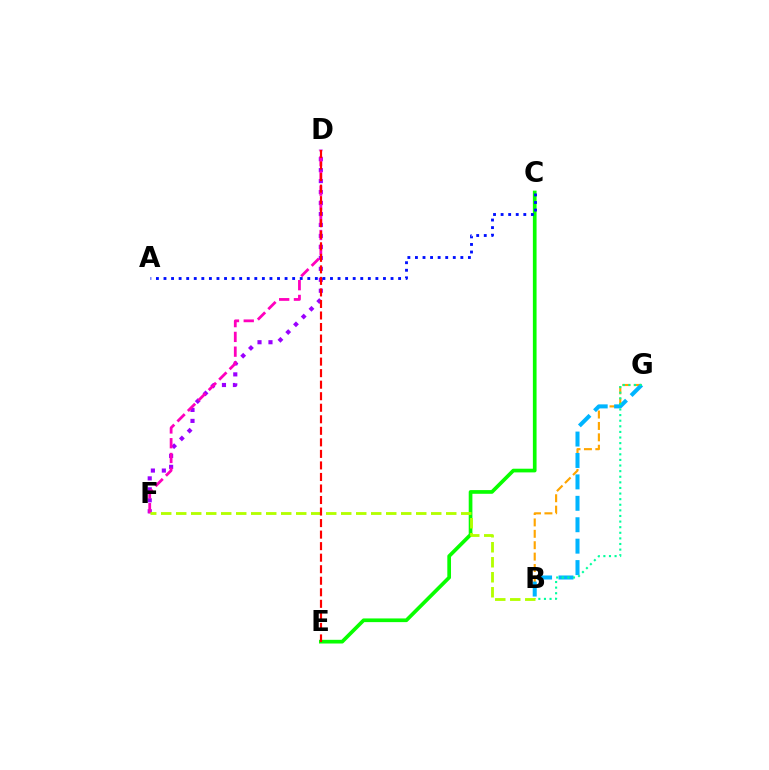{('B', 'G'): [{'color': '#ffa500', 'line_style': 'dashed', 'thickness': 1.55}, {'color': '#00b5ff', 'line_style': 'dashed', 'thickness': 2.91}, {'color': '#00ff9d', 'line_style': 'dotted', 'thickness': 1.52}], ('C', 'E'): [{'color': '#08ff00', 'line_style': 'solid', 'thickness': 2.66}], ('D', 'F'): [{'color': '#9b00ff', 'line_style': 'dotted', 'thickness': 2.98}, {'color': '#ff00bd', 'line_style': 'dashed', 'thickness': 2.01}], ('A', 'C'): [{'color': '#0010ff', 'line_style': 'dotted', 'thickness': 2.06}], ('B', 'F'): [{'color': '#b3ff00', 'line_style': 'dashed', 'thickness': 2.04}], ('D', 'E'): [{'color': '#ff0000', 'line_style': 'dashed', 'thickness': 1.57}]}